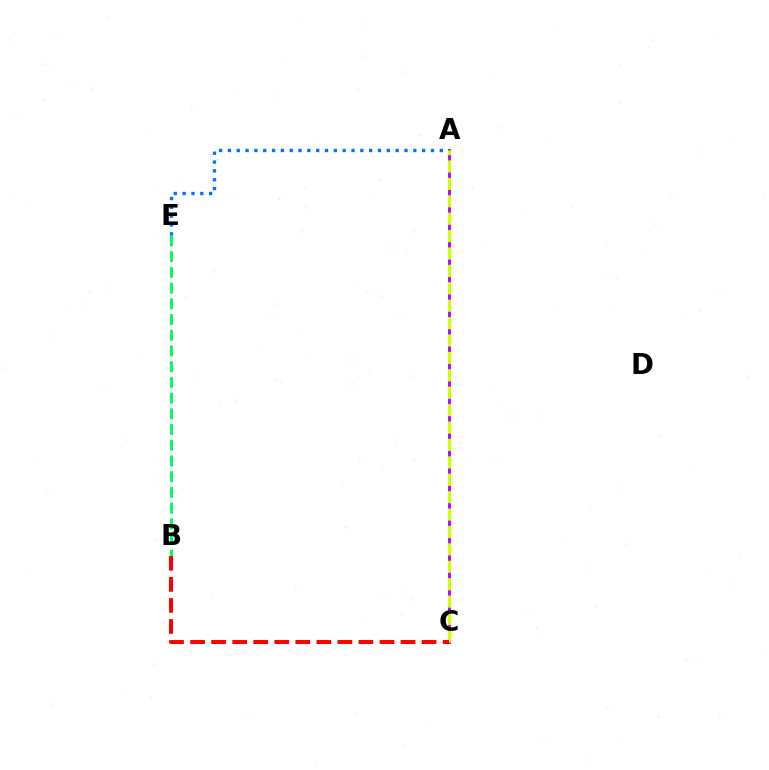{('A', 'C'): [{'color': '#b900ff', 'line_style': 'solid', 'thickness': 2.06}, {'color': '#d1ff00', 'line_style': 'dashed', 'thickness': 2.36}], ('B', 'E'): [{'color': '#00ff5c', 'line_style': 'dashed', 'thickness': 2.13}], ('A', 'E'): [{'color': '#0074ff', 'line_style': 'dotted', 'thickness': 2.4}], ('B', 'C'): [{'color': '#ff0000', 'line_style': 'dashed', 'thickness': 2.86}]}